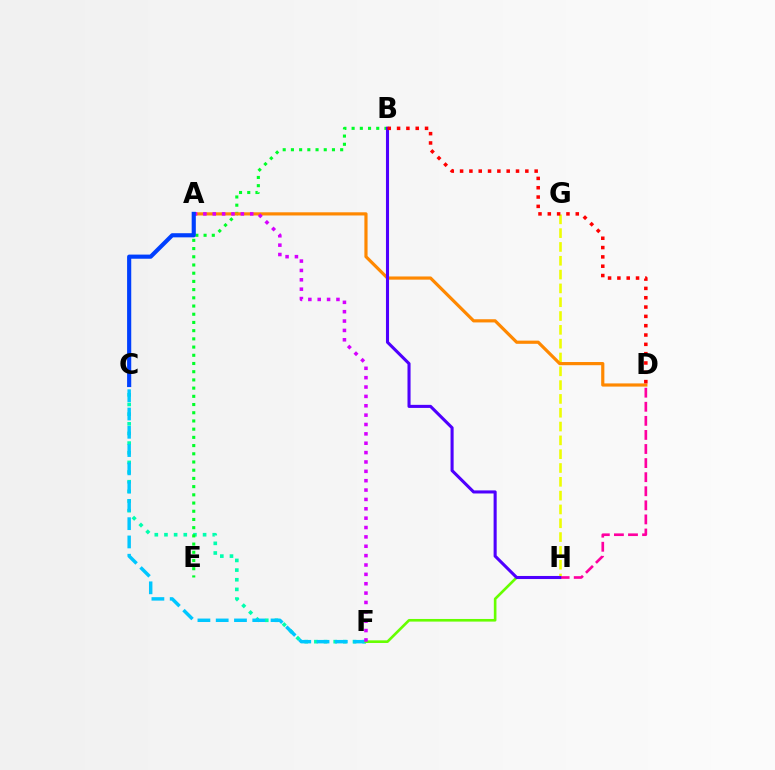{('C', 'F'): [{'color': '#00ffaf', 'line_style': 'dotted', 'thickness': 2.62}, {'color': '#00c7ff', 'line_style': 'dashed', 'thickness': 2.48}], ('F', 'H'): [{'color': '#66ff00', 'line_style': 'solid', 'thickness': 1.89}], ('B', 'E'): [{'color': '#00ff27', 'line_style': 'dotted', 'thickness': 2.23}], ('G', 'H'): [{'color': '#eeff00', 'line_style': 'dashed', 'thickness': 1.88}], ('A', 'D'): [{'color': '#ff8800', 'line_style': 'solid', 'thickness': 2.29}], ('A', 'F'): [{'color': '#d600ff', 'line_style': 'dotted', 'thickness': 2.54}], ('D', 'H'): [{'color': '#ff00a0', 'line_style': 'dashed', 'thickness': 1.91}], ('A', 'C'): [{'color': '#003fff', 'line_style': 'solid', 'thickness': 2.98}], ('B', 'H'): [{'color': '#4f00ff', 'line_style': 'solid', 'thickness': 2.21}], ('B', 'D'): [{'color': '#ff0000', 'line_style': 'dotted', 'thickness': 2.53}]}